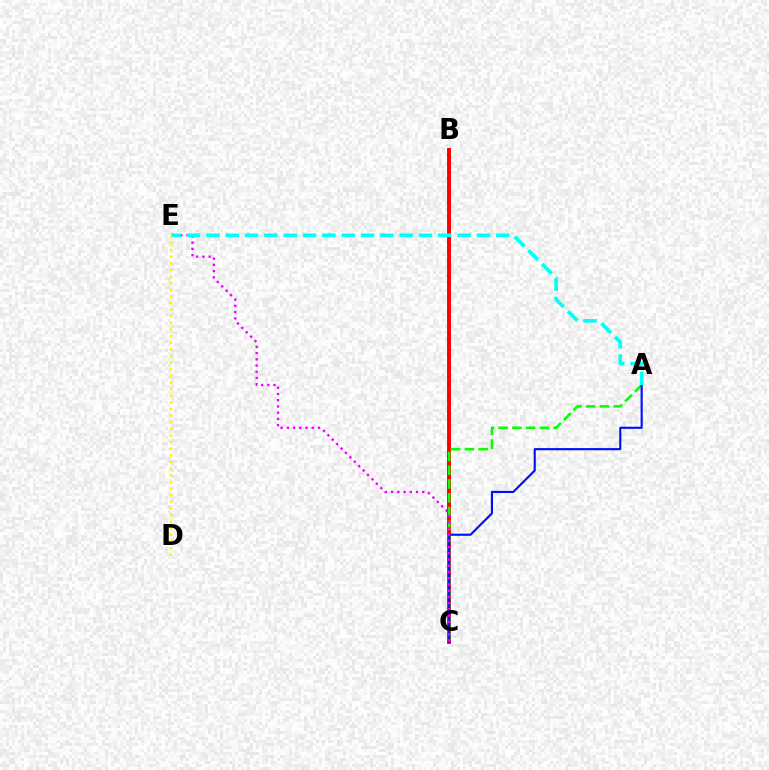{('B', 'C'): [{'color': '#ff0000', 'line_style': 'solid', 'thickness': 2.83}], ('A', 'C'): [{'color': '#08ff00', 'line_style': 'dashed', 'thickness': 1.87}, {'color': '#0010ff', 'line_style': 'solid', 'thickness': 1.54}], ('C', 'E'): [{'color': '#ee00ff', 'line_style': 'dotted', 'thickness': 1.69}], ('A', 'E'): [{'color': '#00fff6', 'line_style': 'dashed', 'thickness': 2.62}], ('D', 'E'): [{'color': '#fcf500', 'line_style': 'dotted', 'thickness': 1.8}]}